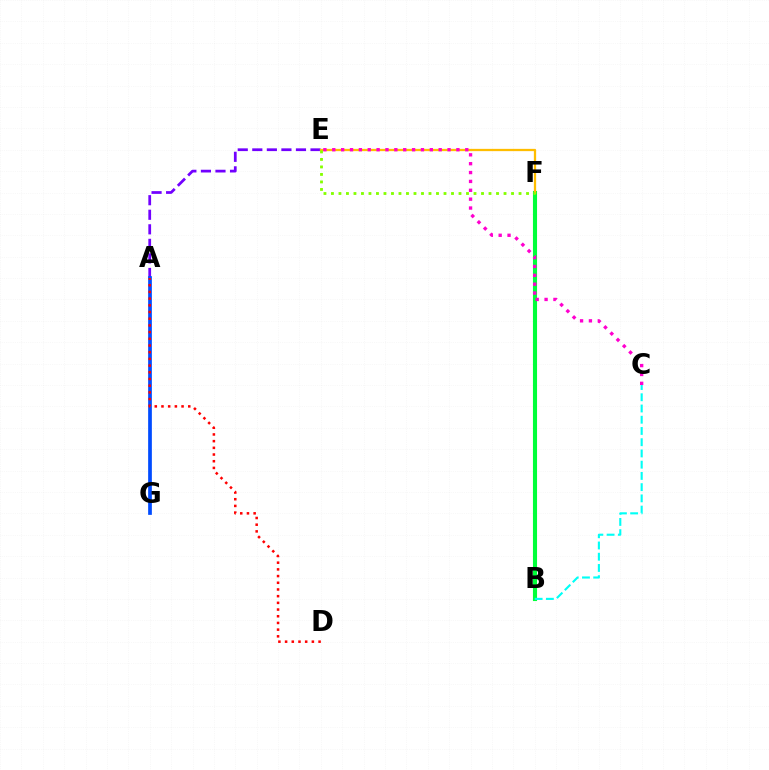{('B', 'F'): [{'color': '#00ff39', 'line_style': 'solid', 'thickness': 2.95}], ('A', 'E'): [{'color': '#7200ff', 'line_style': 'dashed', 'thickness': 1.98}], ('A', 'G'): [{'color': '#004bff', 'line_style': 'solid', 'thickness': 2.67}], ('B', 'C'): [{'color': '#00fff6', 'line_style': 'dashed', 'thickness': 1.53}], ('E', 'F'): [{'color': '#ffbd00', 'line_style': 'solid', 'thickness': 1.63}, {'color': '#84ff00', 'line_style': 'dotted', 'thickness': 2.04}], ('A', 'D'): [{'color': '#ff0000', 'line_style': 'dotted', 'thickness': 1.82}], ('C', 'E'): [{'color': '#ff00cf', 'line_style': 'dotted', 'thickness': 2.41}]}